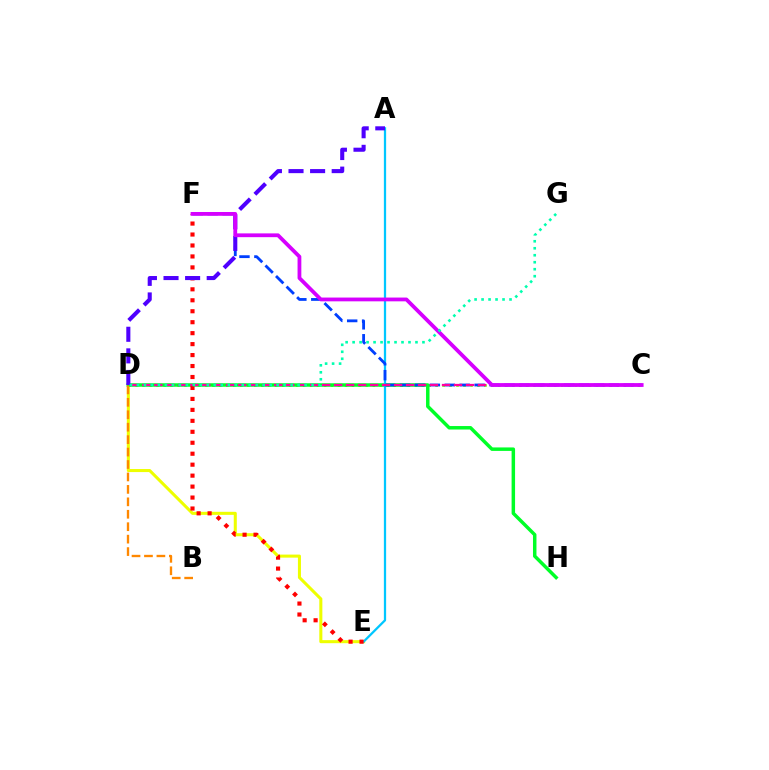{('C', 'D'): [{'color': '#66ff00', 'line_style': 'dotted', 'thickness': 1.89}, {'color': '#ff00a0', 'line_style': 'dashed', 'thickness': 1.63}], ('D', 'E'): [{'color': '#eeff00', 'line_style': 'solid', 'thickness': 2.2}], ('D', 'H'): [{'color': '#00ff27', 'line_style': 'solid', 'thickness': 2.5}], ('B', 'D'): [{'color': '#ff8800', 'line_style': 'dashed', 'thickness': 1.69}], ('A', 'E'): [{'color': '#00c7ff', 'line_style': 'solid', 'thickness': 1.63}], ('C', 'F'): [{'color': '#003fff', 'line_style': 'dashed', 'thickness': 2.03}, {'color': '#d600ff', 'line_style': 'solid', 'thickness': 2.72}], ('E', 'F'): [{'color': '#ff0000', 'line_style': 'dotted', 'thickness': 2.98}], ('A', 'D'): [{'color': '#4f00ff', 'line_style': 'dashed', 'thickness': 2.93}], ('D', 'G'): [{'color': '#00ffaf', 'line_style': 'dotted', 'thickness': 1.9}]}